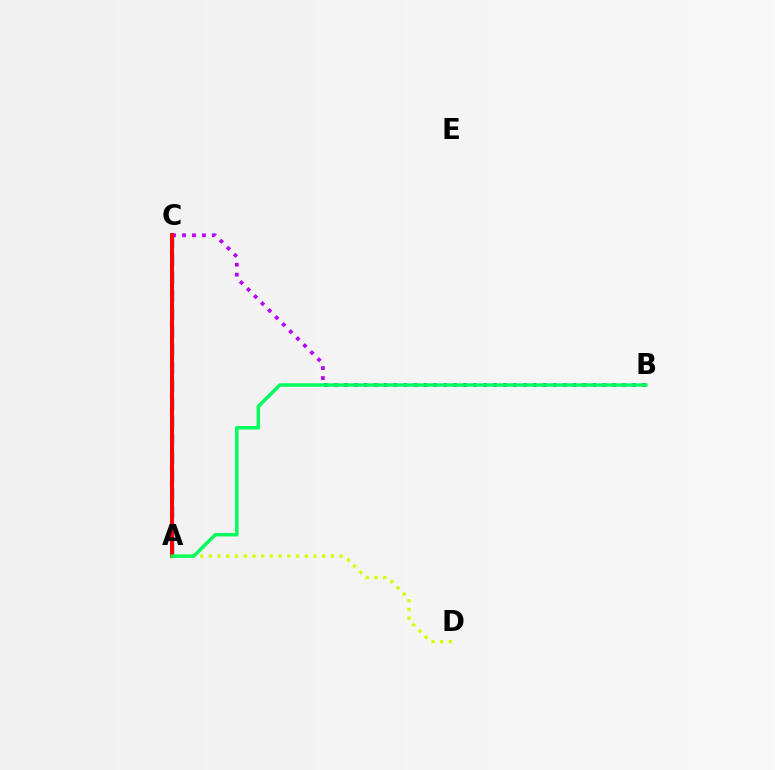{('B', 'C'): [{'color': '#b900ff', 'line_style': 'dotted', 'thickness': 2.7}], ('A', 'C'): [{'color': '#0074ff', 'line_style': 'dashed', 'thickness': 2.45}, {'color': '#ff0000', 'line_style': 'solid', 'thickness': 2.92}], ('A', 'D'): [{'color': '#d1ff00', 'line_style': 'dotted', 'thickness': 2.37}], ('A', 'B'): [{'color': '#00ff5c', 'line_style': 'solid', 'thickness': 2.5}]}